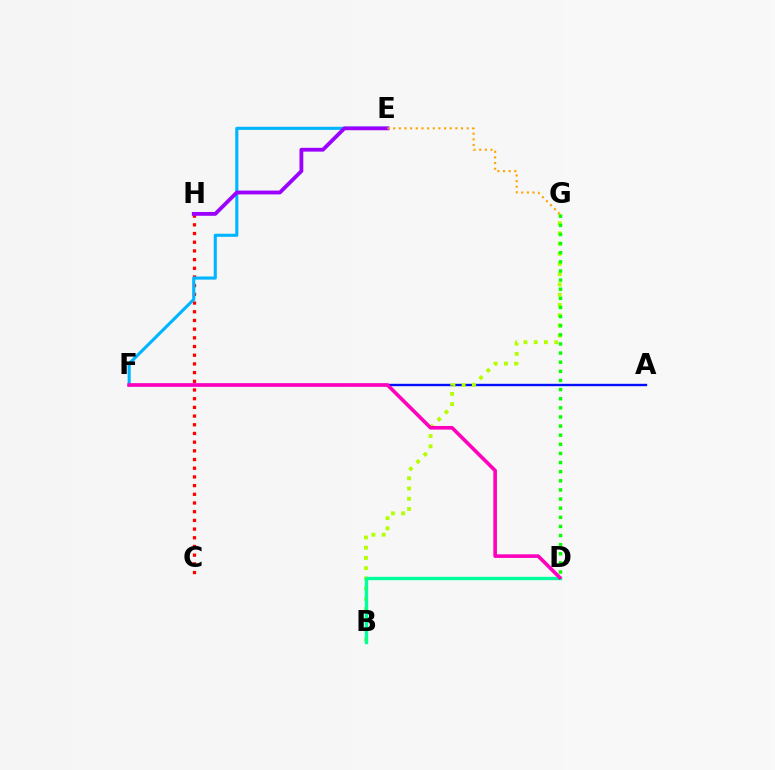{('A', 'F'): [{'color': '#0010ff', 'line_style': 'solid', 'thickness': 1.71}], ('C', 'H'): [{'color': '#ff0000', 'line_style': 'dotted', 'thickness': 2.36}], ('E', 'F'): [{'color': '#00b5ff', 'line_style': 'solid', 'thickness': 2.23}], ('B', 'G'): [{'color': '#b3ff00', 'line_style': 'dotted', 'thickness': 2.78}], ('E', 'H'): [{'color': '#9b00ff', 'line_style': 'solid', 'thickness': 2.74}], ('B', 'D'): [{'color': '#00ff9d', 'line_style': 'solid', 'thickness': 2.42}], ('E', 'G'): [{'color': '#ffa500', 'line_style': 'dotted', 'thickness': 1.54}], ('D', 'G'): [{'color': '#08ff00', 'line_style': 'dotted', 'thickness': 2.48}], ('D', 'F'): [{'color': '#ff00bd', 'line_style': 'solid', 'thickness': 2.6}]}